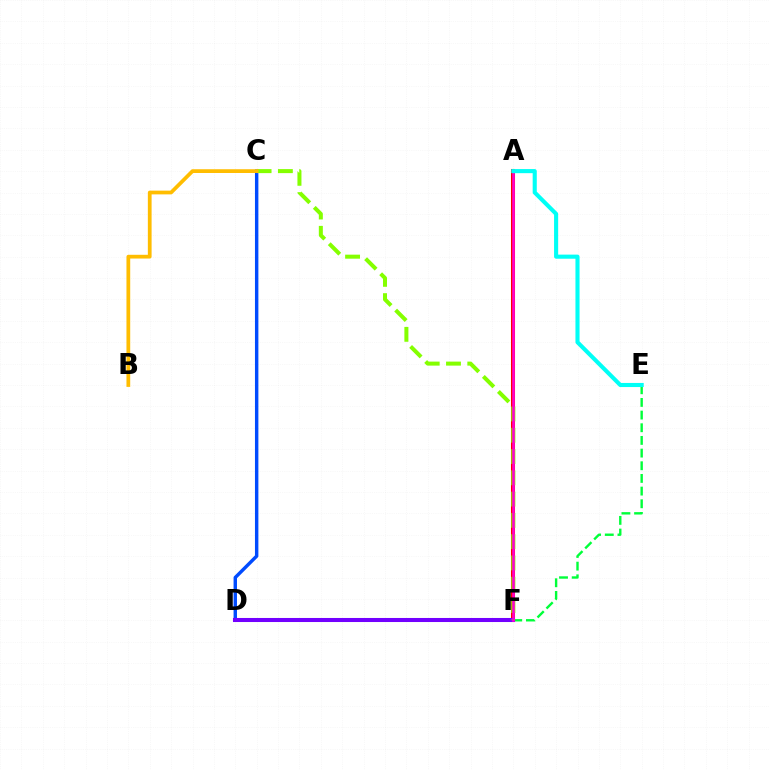{('A', 'F'): [{'color': '#ff0000', 'line_style': 'solid', 'thickness': 2.92}, {'color': '#ff00cf', 'line_style': 'solid', 'thickness': 1.88}], ('E', 'F'): [{'color': '#00ff39', 'line_style': 'dashed', 'thickness': 1.72}], ('C', 'D'): [{'color': '#004bff', 'line_style': 'solid', 'thickness': 2.46}], ('D', 'F'): [{'color': '#7200ff', 'line_style': 'solid', 'thickness': 2.92}], ('C', 'F'): [{'color': '#84ff00', 'line_style': 'dashed', 'thickness': 2.89}], ('B', 'C'): [{'color': '#ffbd00', 'line_style': 'solid', 'thickness': 2.7}], ('A', 'E'): [{'color': '#00fff6', 'line_style': 'solid', 'thickness': 2.95}]}